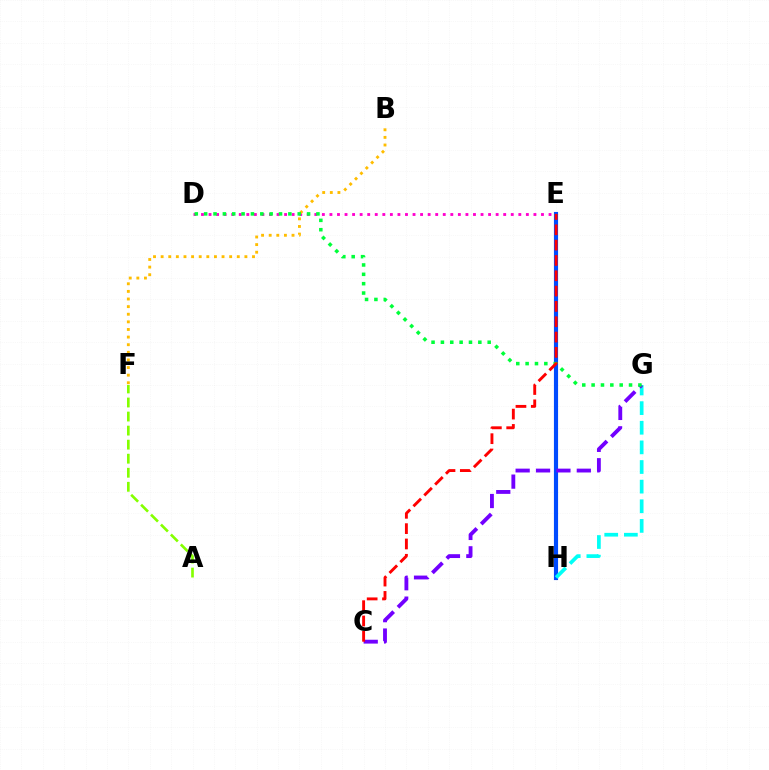{('D', 'E'): [{'color': '#ff00cf', 'line_style': 'dotted', 'thickness': 2.05}], ('B', 'F'): [{'color': '#ffbd00', 'line_style': 'dotted', 'thickness': 2.07}], ('A', 'F'): [{'color': '#84ff00', 'line_style': 'dashed', 'thickness': 1.91}], ('E', 'H'): [{'color': '#004bff', 'line_style': 'solid', 'thickness': 2.98}], ('G', 'H'): [{'color': '#00fff6', 'line_style': 'dashed', 'thickness': 2.67}], ('C', 'G'): [{'color': '#7200ff', 'line_style': 'dashed', 'thickness': 2.77}], ('D', 'G'): [{'color': '#00ff39', 'line_style': 'dotted', 'thickness': 2.54}], ('C', 'E'): [{'color': '#ff0000', 'line_style': 'dashed', 'thickness': 2.08}]}